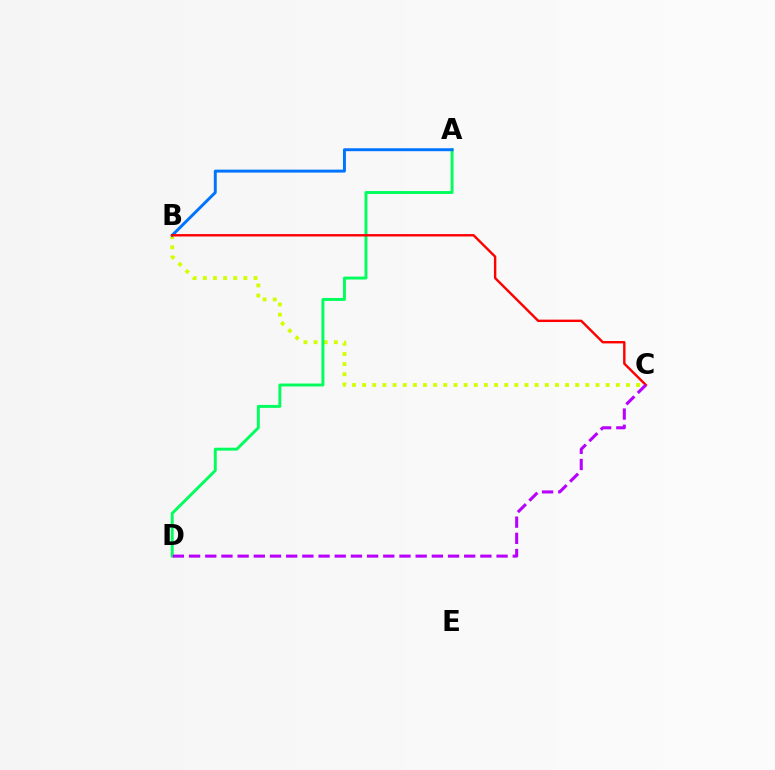{('B', 'C'): [{'color': '#d1ff00', 'line_style': 'dotted', 'thickness': 2.76}, {'color': '#ff0000', 'line_style': 'solid', 'thickness': 1.73}], ('A', 'D'): [{'color': '#00ff5c', 'line_style': 'solid', 'thickness': 2.1}], ('A', 'B'): [{'color': '#0074ff', 'line_style': 'solid', 'thickness': 2.12}], ('C', 'D'): [{'color': '#b900ff', 'line_style': 'dashed', 'thickness': 2.2}]}